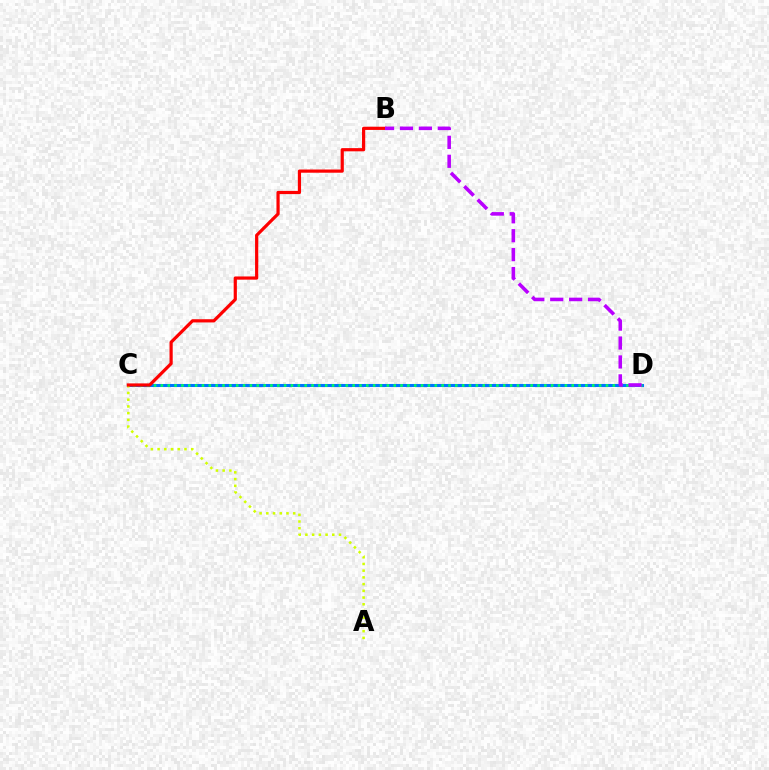{('C', 'D'): [{'color': '#0074ff', 'line_style': 'solid', 'thickness': 2.2}, {'color': '#00ff5c', 'line_style': 'dotted', 'thickness': 1.86}], ('A', 'C'): [{'color': '#d1ff00', 'line_style': 'dotted', 'thickness': 1.83}], ('B', 'C'): [{'color': '#ff0000', 'line_style': 'solid', 'thickness': 2.3}], ('B', 'D'): [{'color': '#b900ff', 'line_style': 'dashed', 'thickness': 2.57}]}